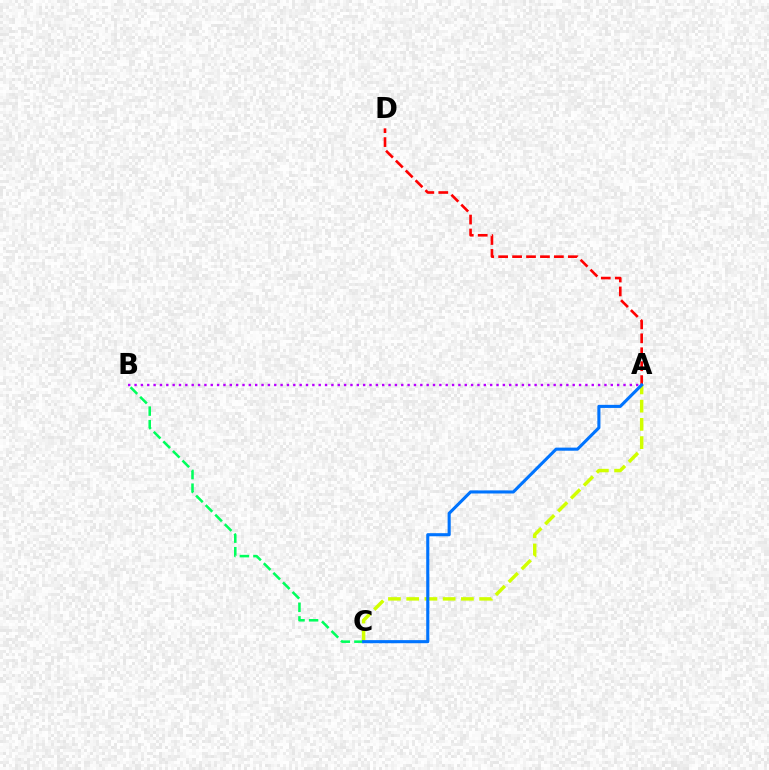{('A', 'C'): [{'color': '#d1ff00', 'line_style': 'dashed', 'thickness': 2.48}, {'color': '#0074ff', 'line_style': 'solid', 'thickness': 2.23}], ('B', 'C'): [{'color': '#00ff5c', 'line_style': 'dashed', 'thickness': 1.84}], ('A', 'B'): [{'color': '#b900ff', 'line_style': 'dotted', 'thickness': 1.73}], ('A', 'D'): [{'color': '#ff0000', 'line_style': 'dashed', 'thickness': 1.89}]}